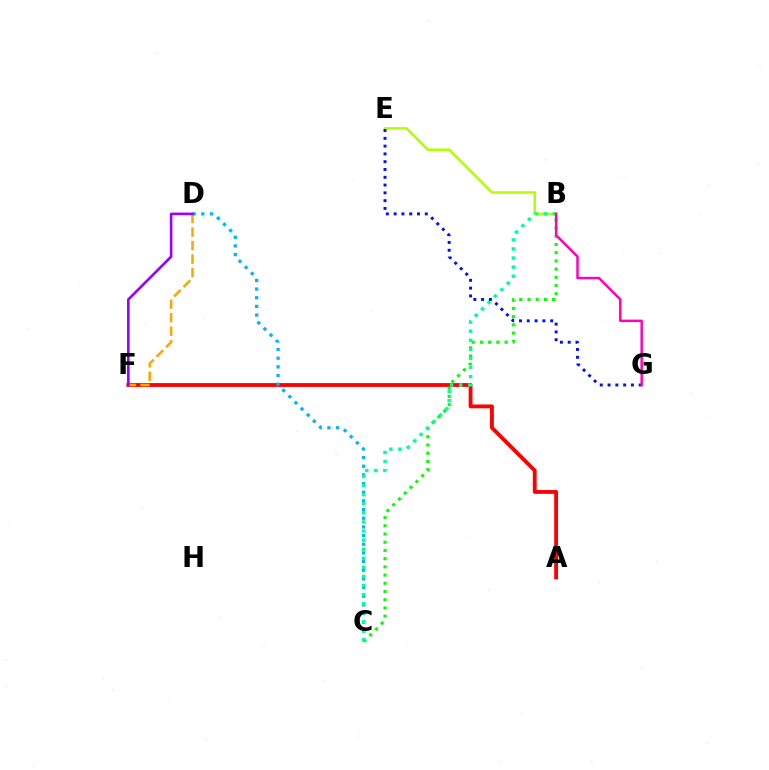{('A', 'F'): [{'color': '#ff0000', 'line_style': 'solid', 'thickness': 2.76}], ('B', 'E'): [{'color': '#b3ff00', 'line_style': 'solid', 'thickness': 1.82}], ('B', 'C'): [{'color': '#08ff00', 'line_style': 'dotted', 'thickness': 2.23}, {'color': '#00ff9d', 'line_style': 'dotted', 'thickness': 2.47}], ('C', 'D'): [{'color': '#00b5ff', 'line_style': 'dotted', 'thickness': 2.35}], ('D', 'F'): [{'color': '#ffa500', 'line_style': 'dashed', 'thickness': 1.83}, {'color': '#9b00ff', 'line_style': 'solid', 'thickness': 1.88}], ('E', 'G'): [{'color': '#0010ff', 'line_style': 'dotted', 'thickness': 2.12}], ('B', 'G'): [{'color': '#ff00bd', 'line_style': 'solid', 'thickness': 1.78}]}